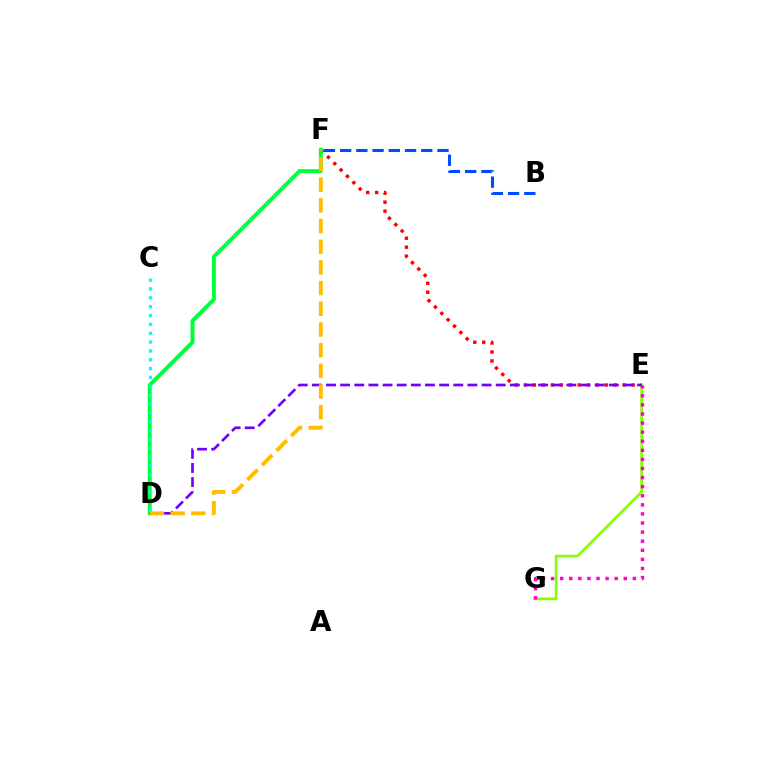{('E', 'G'): [{'color': '#84ff00', 'line_style': 'solid', 'thickness': 1.93}, {'color': '#ff00cf', 'line_style': 'dotted', 'thickness': 2.47}], ('E', 'F'): [{'color': '#ff0000', 'line_style': 'dotted', 'thickness': 2.44}], ('D', 'F'): [{'color': '#00ff39', 'line_style': 'solid', 'thickness': 2.82}, {'color': '#ffbd00', 'line_style': 'dashed', 'thickness': 2.81}], ('D', 'E'): [{'color': '#7200ff', 'line_style': 'dashed', 'thickness': 1.92}], ('C', 'D'): [{'color': '#00fff6', 'line_style': 'dotted', 'thickness': 2.4}], ('B', 'F'): [{'color': '#004bff', 'line_style': 'dashed', 'thickness': 2.2}]}